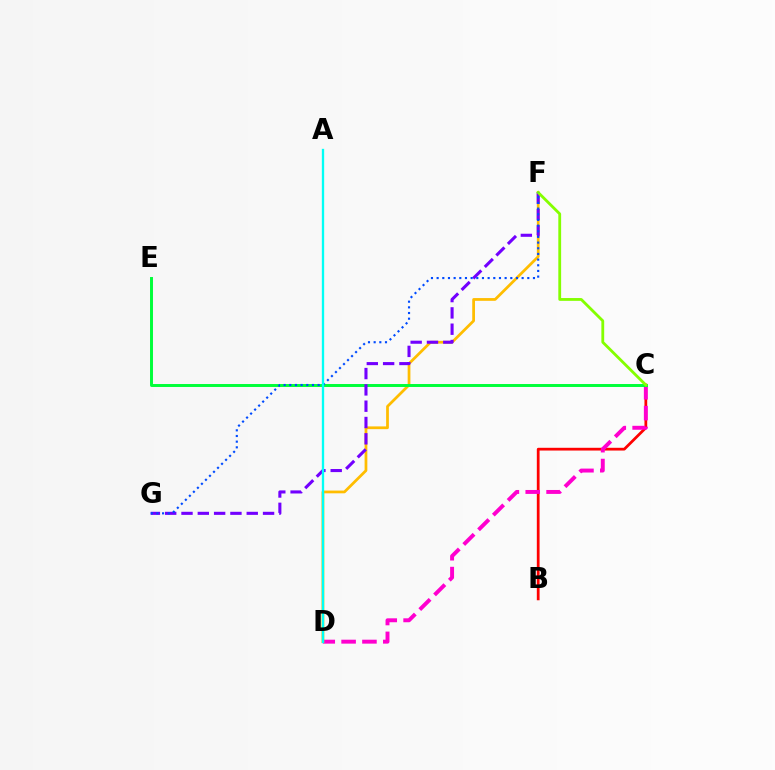{('B', 'C'): [{'color': '#ff0000', 'line_style': 'solid', 'thickness': 1.98}], ('C', 'D'): [{'color': '#ff00cf', 'line_style': 'dashed', 'thickness': 2.83}], ('D', 'F'): [{'color': '#ffbd00', 'line_style': 'solid', 'thickness': 1.98}], ('C', 'E'): [{'color': '#00ff39', 'line_style': 'solid', 'thickness': 2.13}], ('F', 'G'): [{'color': '#7200ff', 'line_style': 'dashed', 'thickness': 2.22}, {'color': '#004bff', 'line_style': 'dotted', 'thickness': 1.54}], ('C', 'F'): [{'color': '#84ff00', 'line_style': 'solid', 'thickness': 2.03}], ('A', 'D'): [{'color': '#00fff6', 'line_style': 'solid', 'thickness': 1.68}]}